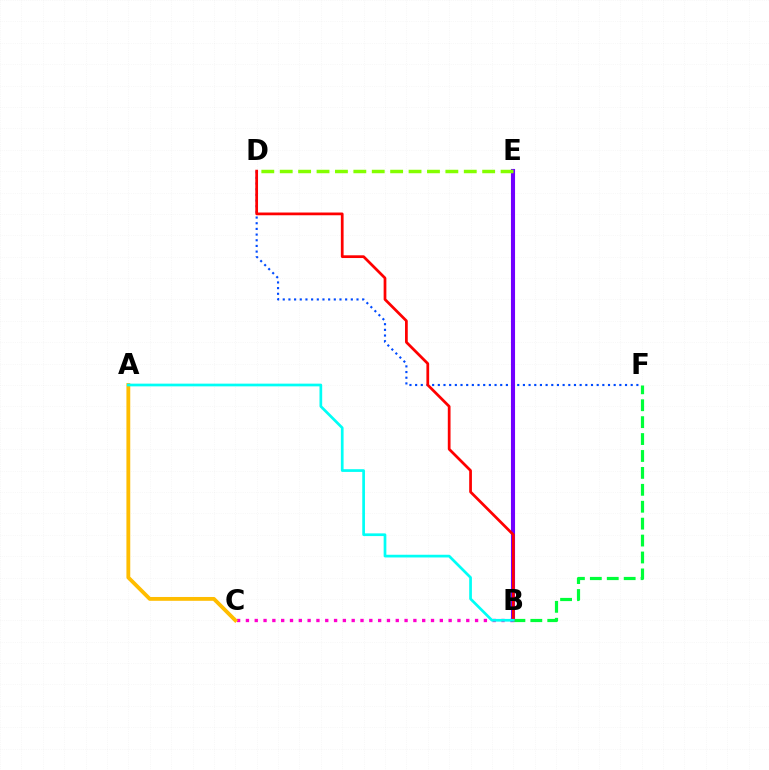{('D', 'F'): [{'color': '#004bff', 'line_style': 'dotted', 'thickness': 1.54}], ('B', 'C'): [{'color': '#ff00cf', 'line_style': 'dotted', 'thickness': 2.39}], ('B', 'E'): [{'color': '#7200ff', 'line_style': 'solid', 'thickness': 2.95}], ('A', 'C'): [{'color': '#ffbd00', 'line_style': 'solid', 'thickness': 2.76}], ('B', 'F'): [{'color': '#00ff39', 'line_style': 'dashed', 'thickness': 2.3}], ('B', 'D'): [{'color': '#ff0000', 'line_style': 'solid', 'thickness': 1.97}], ('A', 'B'): [{'color': '#00fff6', 'line_style': 'solid', 'thickness': 1.95}], ('D', 'E'): [{'color': '#84ff00', 'line_style': 'dashed', 'thickness': 2.5}]}